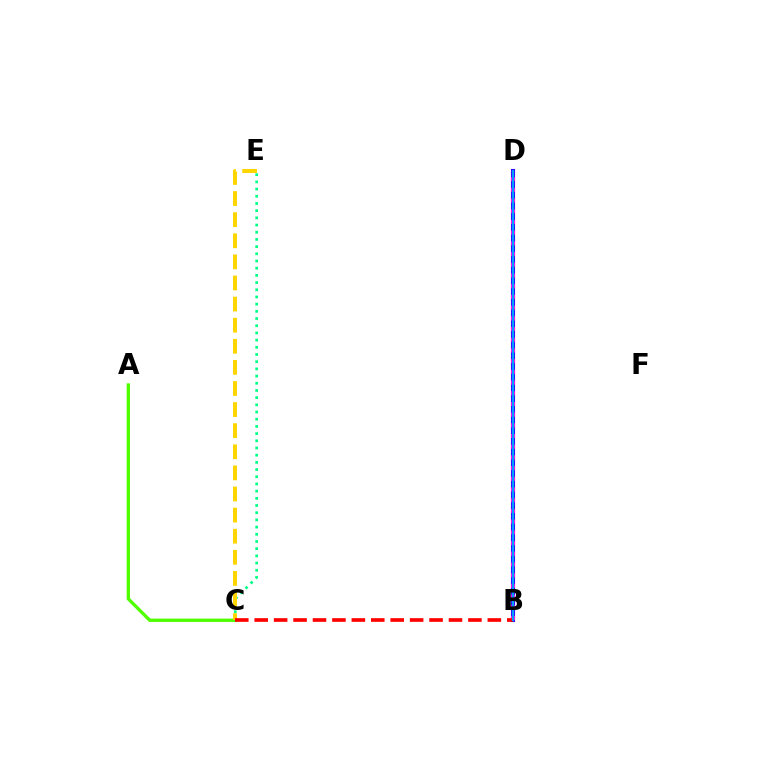{('B', 'D'): [{'color': '#3700ff', 'line_style': 'solid', 'thickness': 2.96}, {'color': '#ff00ed', 'line_style': 'dotted', 'thickness': 2.91}, {'color': '#009eff', 'line_style': 'solid', 'thickness': 1.58}], ('A', 'C'): [{'color': '#4fff00', 'line_style': 'solid', 'thickness': 2.39}], ('C', 'E'): [{'color': '#00ff86', 'line_style': 'dotted', 'thickness': 1.95}, {'color': '#ffd500', 'line_style': 'dashed', 'thickness': 2.87}], ('B', 'C'): [{'color': '#ff0000', 'line_style': 'dashed', 'thickness': 2.64}]}